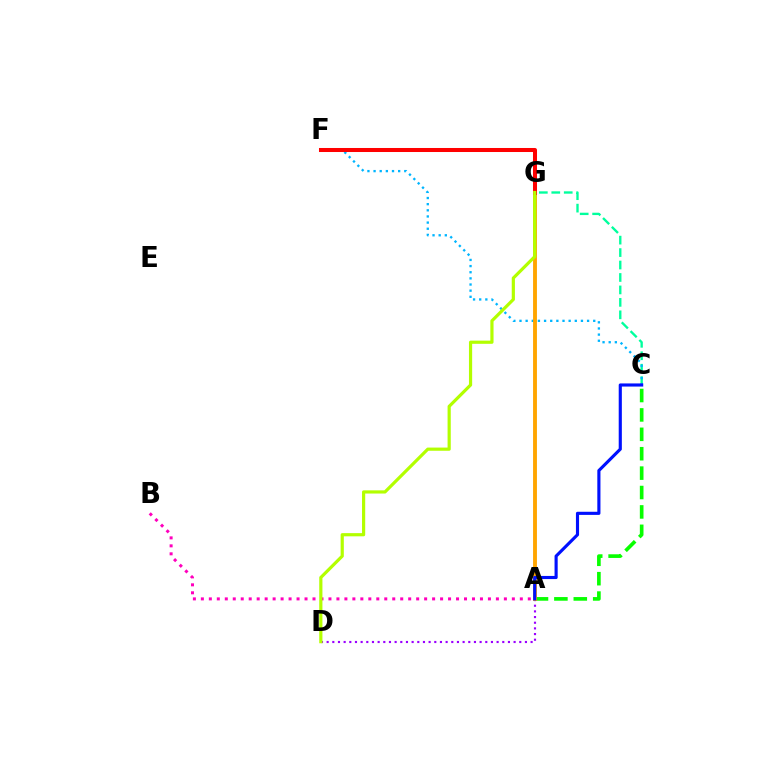{('A', 'B'): [{'color': '#ff00bd', 'line_style': 'dotted', 'thickness': 2.17}], ('C', 'G'): [{'color': '#00ff9d', 'line_style': 'dashed', 'thickness': 1.69}], ('C', 'F'): [{'color': '#00b5ff', 'line_style': 'dotted', 'thickness': 1.67}], ('A', 'C'): [{'color': '#08ff00', 'line_style': 'dashed', 'thickness': 2.64}, {'color': '#0010ff', 'line_style': 'solid', 'thickness': 2.25}], ('A', 'D'): [{'color': '#9b00ff', 'line_style': 'dotted', 'thickness': 1.54}], ('A', 'G'): [{'color': '#ffa500', 'line_style': 'solid', 'thickness': 2.78}], ('F', 'G'): [{'color': '#ff0000', 'line_style': 'solid', 'thickness': 2.9}], ('D', 'G'): [{'color': '#b3ff00', 'line_style': 'solid', 'thickness': 2.29}]}